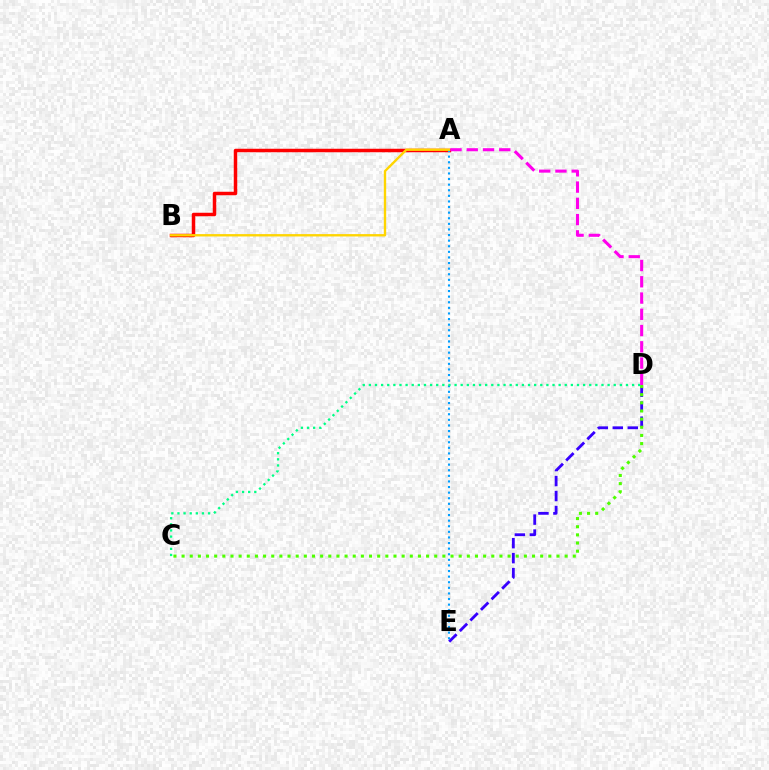{('A', 'B'): [{'color': '#ff0000', 'line_style': 'solid', 'thickness': 2.51}, {'color': '#ffd500', 'line_style': 'solid', 'thickness': 1.7}], ('D', 'E'): [{'color': '#3700ff', 'line_style': 'dashed', 'thickness': 2.04}], ('A', 'E'): [{'color': '#009eff', 'line_style': 'dotted', 'thickness': 1.52}], ('C', 'D'): [{'color': '#4fff00', 'line_style': 'dotted', 'thickness': 2.21}, {'color': '#00ff86', 'line_style': 'dotted', 'thickness': 1.66}], ('A', 'D'): [{'color': '#ff00ed', 'line_style': 'dashed', 'thickness': 2.21}]}